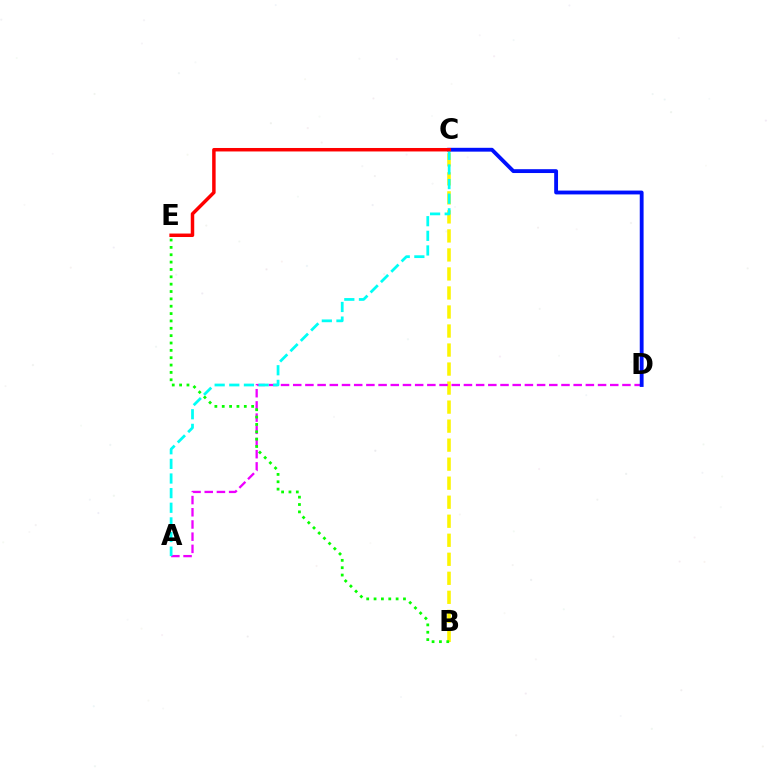{('B', 'C'): [{'color': '#fcf500', 'line_style': 'dashed', 'thickness': 2.58}], ('A', 'D'): [{'color': '#ee00ff', 'line_style': 'dashed', 'thickness': 1.66}], ('B', 'E'): [{'color': '#08ff00', 'line_style': 'dotted', 'thickness': 2.0}], ('C', 'D'): [{'color': '#0010ff', 'line_style': 'solid', 'thickness': 2.76}], ('A', 'C'): [{'color': '#00fff6', 'line_style': 'dashed', 'thickness': 1.99}], ('C', 'E'): [{'color': '#ff0000', 'line_style': 'solid', 'thickness': 2.5}]}